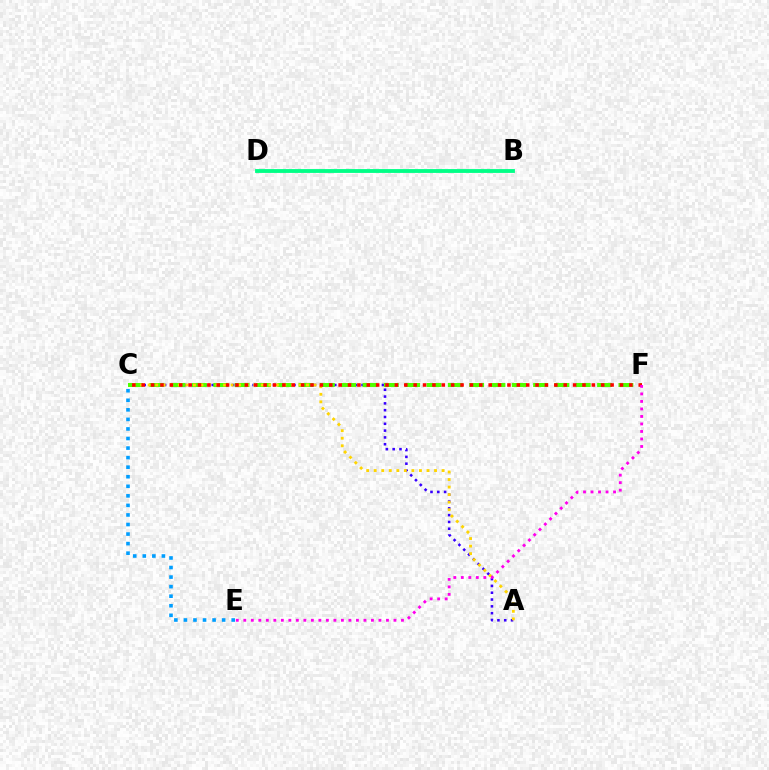{('B', 'D'): [{'color': '#00ff86', 'line_style': 'solid', 'thickness': 2.76}], ('A', 'C'): [{'color': '#3700ff', 'line_style': 'dotted', 'thickness': 1.85}, {'color': '#ffd500', 'line_style': 'dotted', 'thickness': 2.05}], ('C', 'F'): [{'color': '#4fff00', 'line_style': 'dashed', 'thickness': 2.9}, {'color': '#ff0000', 'line_style': 'dotted', 'thickness': 2.55}], ('C', 'E'): [{'color': '#009eff', 'line_style': 'dotted', 'thickness': 2.6}], ('E', 'F'): [{'color': '#ff00ed', 'line_style': 'dotted', 'thickness': 2.04}]}